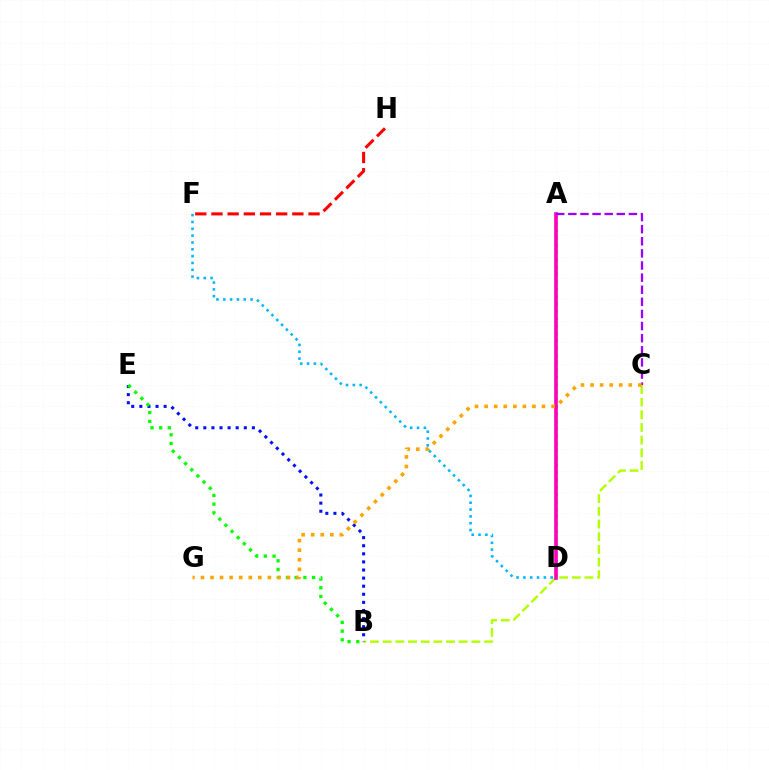{('B', 'C'): [{'color': '#b3ff00', 'line_style': 'dashed', 'thickness': 1.72}], ('B', 'E'): [{'color': '#0010ff', 'line_style': 'dotted', 'thickness': 2.2}, {'color': '#08ff00', 'line_style': 'dotted', 'thickness': 2.37}], ('A', 'D'): [{'color': '#00ff9d', 'line_style': 'dotted', 'thickness': 1.99}, {'color': '#ff00bd', 'line_style': 'solid', 'thickness': 2.62}], ('F', 'H'): [{'color': '#ff0000', 'line_style': 'dashed', 'thickness': 2.2}], ('D', 'F'): [{'color': '#00b5ff', 'line_style': 'dotted', 'thickness': 1.85}], ('A', 'C'): [{'color': '#9b00ff', 'line_style': 'dashed', 'thickness': 1.65}], ('C', 'G'): [{'color': '#ffa500', 'line_style': 'dotted', 'thickness': 2.6}]}